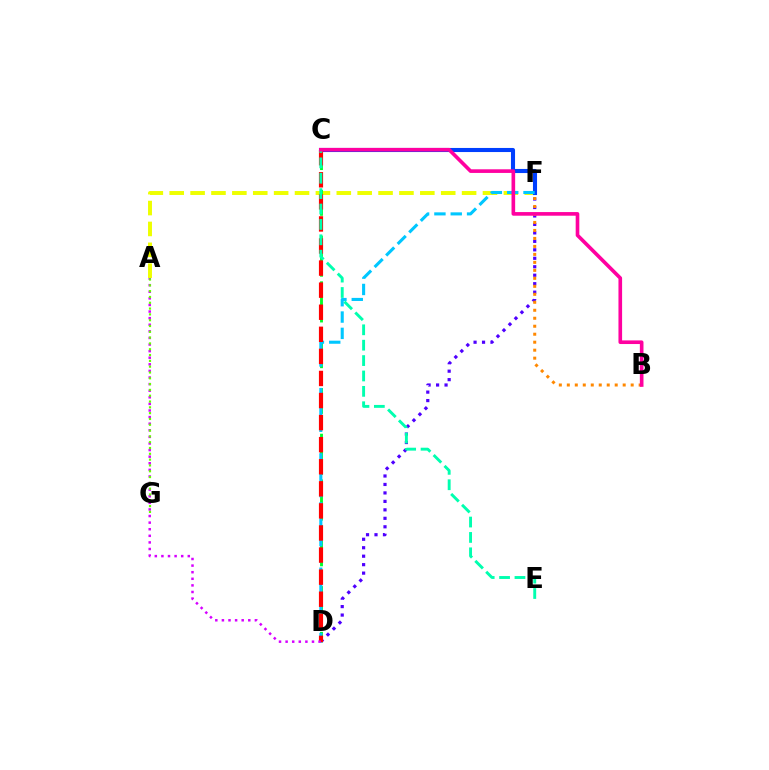{('A', 'F'): [{'color': '#eeff00', 'line_style': 'dashed', 'thickness': 2.84}], ('C', 'D'): [{'color': '#00ff27', 'line_style': 'dashed', 'thickness': 2.07}, {'color': '#ff0000', 'line_style': 'dashed', 'thickness': 3.0}], ('C', 'F'): [{'color': '#003fff', 'line_style': 'solid', 'thickness': 2.94}], ('D', 'F'): [{'color': '#4f00ff', 'line_style': 'dotted', 'thickness': 2.3}, {'color': '#00c7ff', 'line_style': 'dashed', 'thickness': 2.22}], ('A', 'D'): [{'color': '#d600ff', 'line_style': 'dotted', 'thickness': 1.79}], ('C', 'E'): [{'color': '#00ffaf', 'line_style': 'dashed', 'thickness': 2.09}], ('B', 'F'): [{'color': '#ff8800', 'line_style': 'dotted', 'thickness': 2.17}], ('A', 'G'): [{'color': '#66ff00', 'line_style': 'dotted', 'thickness': 1.58}], ('B', 'C'): [{'color': '#ff00a0', 'line_style': 'solid', 'thickness': 2.62}]}